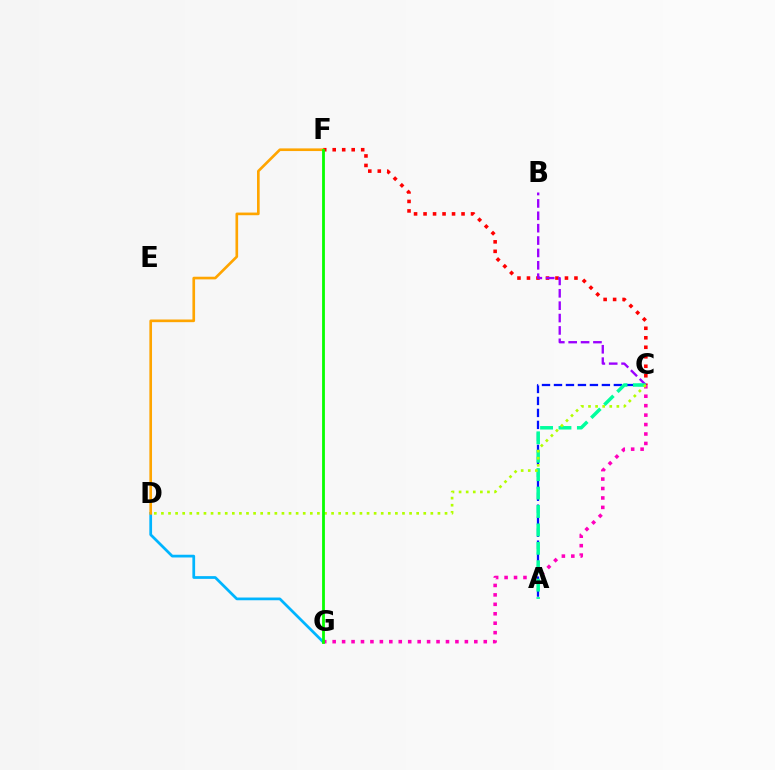{('A', 'C'): [{'color': '#0010ff', 'line_style': 'dashed', 'thickness': 1.63}, {'color': '#00ff9d', 'line_style': 'dashed', 'thickness': 2.5}], ('C', 'F'): [{'color': '#ff0000', 'line_style': 'dotted', 'thickness': 2.58}], ('D', 'G'): [{'color': '#00b5ff', 'line_style': 'solid', 'thickness': 1.97}], ('B', 'C'): [{'color': '#9b00ff', 'line_style': 'dashed', 'thickness': 1.68}], ('C', 'G'): [{'color': '#ff00bd', 'line_style': 'dotted', 'thickness': 2.57}], ('C', 'D'): [{'color': '#b3ff00', 'line_style': 'dotted', 'thickness': 1.93}], ('D', 'F'): [{'color': '#ffa500', 'line_style': 'solid', 'thickness': 1.91}], ('F', 'G'): [{'color': '#08ff00', 'line_style': 'solid', 'thickness': 2.02}]}